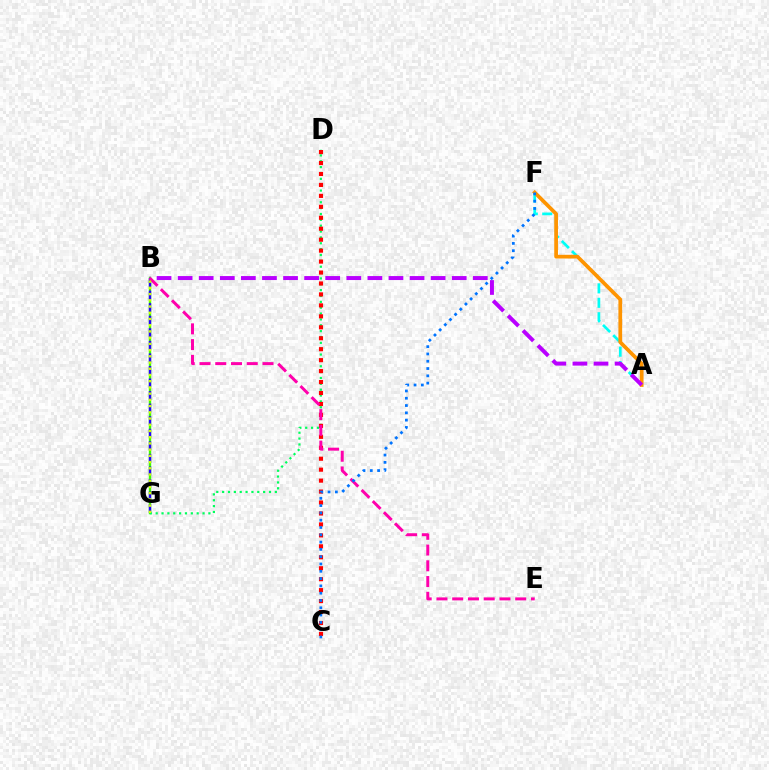{('A', 'F'): [{'color': '#00fff6', 'line_style': 'dashed', 'thickness': 1.96}, {'color': '#ff9400', 'line_style': 'solid', 'thickness': 2.69}], ('B', 'G'): [{'color': '#3dff00', 'line_style': 'solid', 'thickness': 1.73}, {'color': '#2500ff', 'line_style': 'dashed', 'thickness': 1.71}, {'color': '#d1ff00', 'line_style': 'dotted', 'thickness': 1.69}], ('D', 'G'): [{'color': '#00ff5c', 'line_style': 'dotted', 'thickness': 1.59}], ('C', 'D'): [{'color': '#ff0000', 'line_style': 'dotted', 'thickness': 2.98}], ('A', 'B'): [{'color': '#b900ff', 'line_style': 'dashed', 'thickness': 2.86}], ('B', 'E'): [{'color': '#ff00ac', 'line_style': 'dashed', 'thickness': 2.14}], ('C', 'F'): [{'color': '#0074ff', 'line_style': 'dotted', 'thickness': 1.98}]}